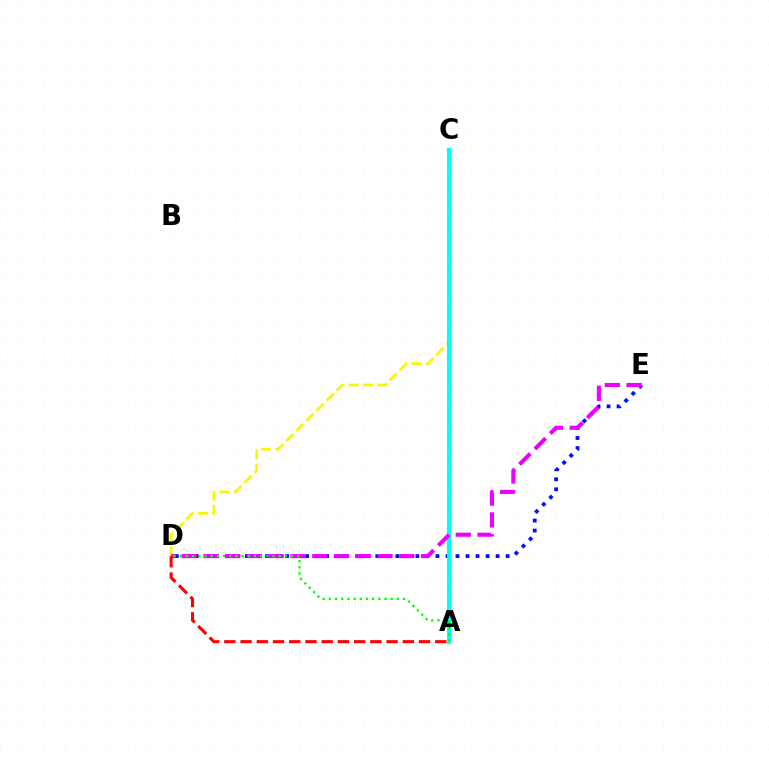{('D', 'E'): [{'color': '#0010ff', 'line_style': 'dotted', 'thickness': 2.72}, {'color': '#ee00ff', 'line_style': 'dashed', 'thickness': 2.96}], ('C', 'D'): [{'color': '#fcf500', 'line_style': 'dashed', 'thickness': 1.94}], ('A', 'C'): [{'color': '#00fff6', 'line_style': 'solid', 'thickness': 2.99}], ('A', 'D'): [{'color': '#08ff00', 'line_style': 'dotted', 'thickness': 1.68}, {'color': '#ff0000', 'line_style': 'dashed', 'thickness': 2.2}]}